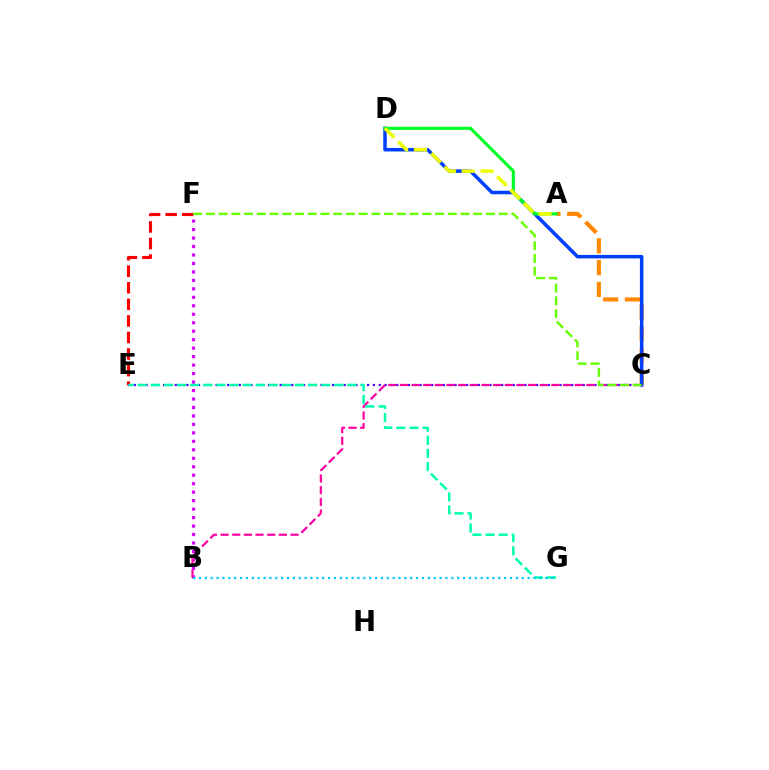{('A', 'C'): [{'color': '#ff8800', 'line_style': 'dashed', 'thickness': 2.96}], ('B', 'F'): [{'color': '#d600ff', 'line_style': 'dotted', 'thickness': 2.3}], ('C', 'D'): [{'color': '#003fff', 'line_style': 'solid', 'thickness': 2.52}], ('E', 'F'): [{'color': '#ff0000', 'line_style': 'dashed', 'thickness': 2.25}], ('C', 'E'): [{'color': '#4f00ff', 'line_style': 'dotted', 'thickness': 1.58}], ('B', 'C'): [{'color': '#ff00a0', 'line_style': 'dashed', 'thickness': 1.58}], ('A', 'D'): [{'color': '#00ff27', 'line_style': 'solid', 'thickness': 2.26}, {'color': '#eeff00', 'line_style': 'dashed', 'thickness': 2.56}], ('E', 'G'): [{'color': '#00ffaf', 'line_style': 'dashed', 'thickness': 1.78}], ('C', 'F'): [{'color': '#66ff00', 'line_style': 'dashed', 'thickness': 1.73}], ('B', 'G'): [{'color': '#00c7ff', 'line_style': 'dotted', 'thickness': 1.59}]}